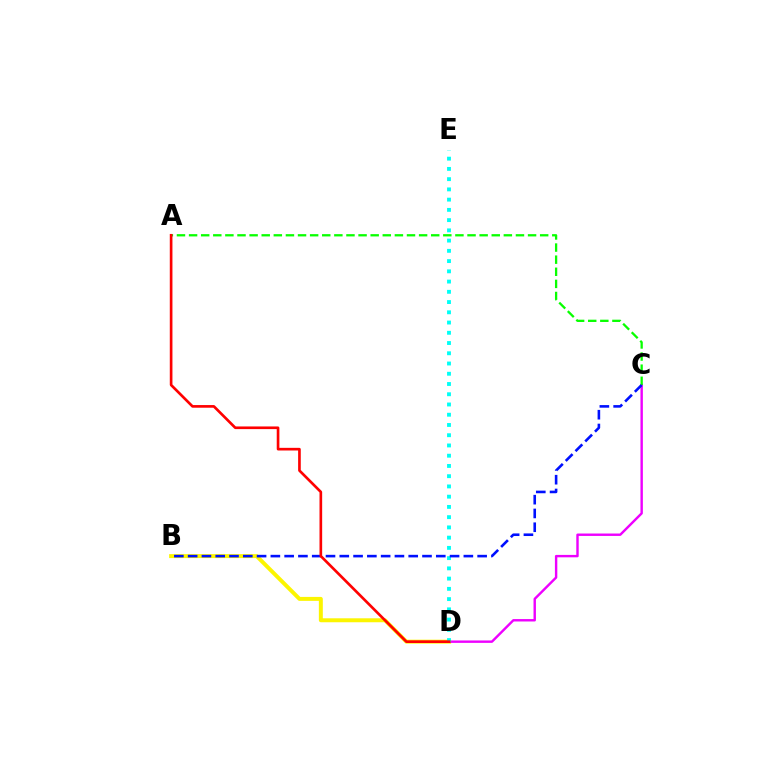{('B', 'D'): [{'color': '#fcf500', 'line_style': 'solid', 'thickness': 2.85}], ('C', 'D'): [{'color': '#ee00ff', 'line_style': 'solid', 'thickness': 1.74}], ('D', 'E'): [{'color': '#00fff6', 'line_style': 'dotted', 'thickness': 2.78}], ('A', 'C'): [{'color': '#08ff00', 'line_style': 'dashed', 'thickness': 1.64}], ('B', 'C'): [{'color': '#0010ff', 'line_style': 'dashed', 'thickness': 1.87}], ('A', 'D'): [{'color': '#ff0000', 'line_style': 'solid', 'thickness': 1.91}]}